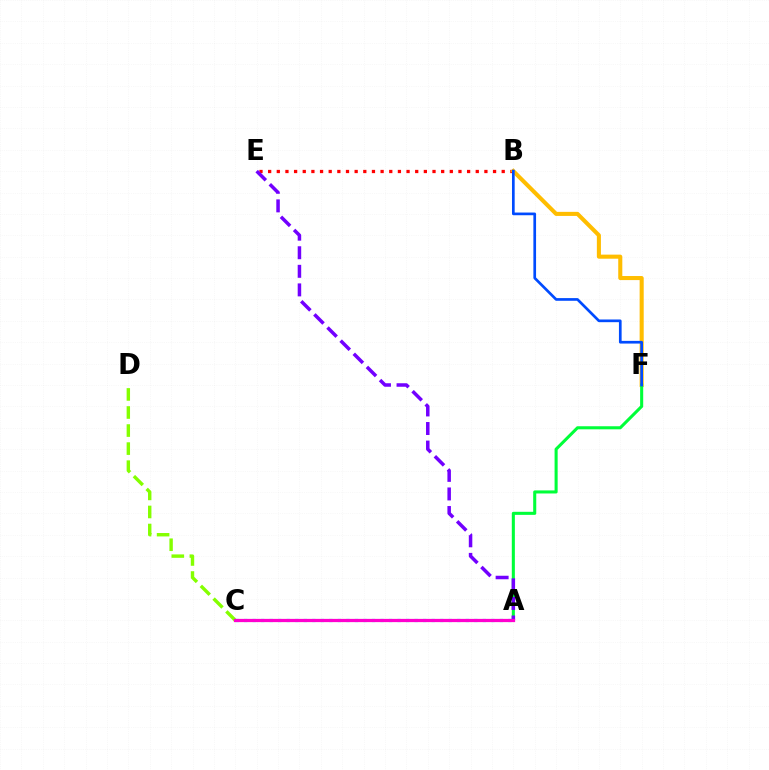{('C', 'D'): [{'color': '#84ff00', 'line_style': 'dashed', 'thickness': 2.45}], ('B', 'E'): [{'color': '#ff0000', 'line_style': 'dotted', 'thickness': 2.35}], ('A', 'C'): [{'color': '#00fff6', 'line_style': 'dotted', 'thickness': 2.32}, {'color': '#ff00cf', 'line_style': 'solid', 'thickness': 2.33}], ('B', 'F'): [{'color': '#ffbd00', 'line_style': 'solid', 'thickness': 2.93}, {'color': '#004bff', 'line_style': 'solid', 'thickness': 1.94}], ('A', 'F'): [{'color': '#00ff39', 'line_style': 'solid', 'thickness': 2.21}], ('A', 'E'): [{'color': '#7200ff', 'line_style': 'dashed', 'thickness': 2.52}]}